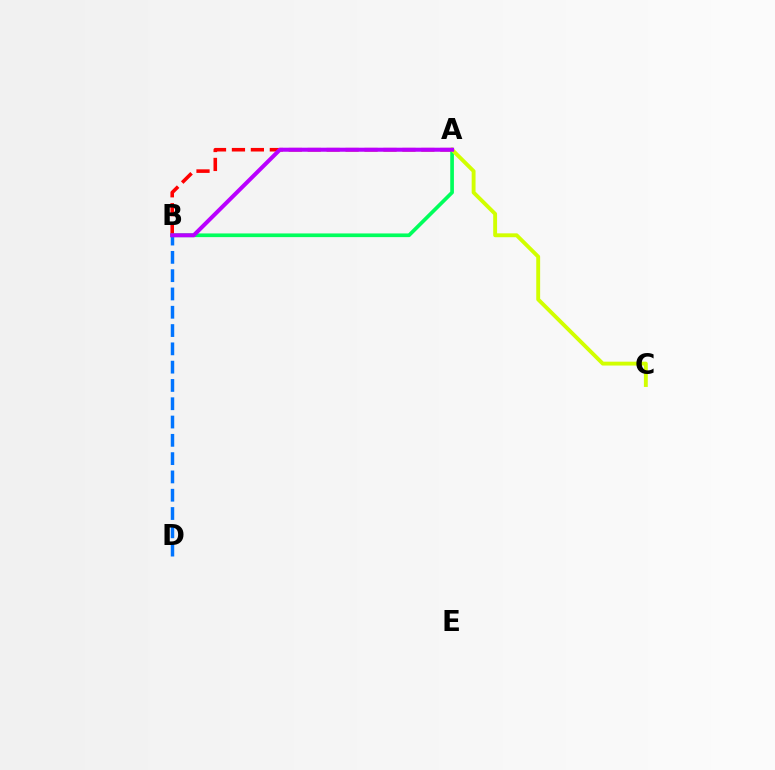{('B', 'D'): [{'color': '#0074ff', 'line_style': 'dashed', 'thickness': 2.49}], ('A', 'B'): [{'color': '#ff0000', 'line_style': 'dashed', 'thickness': 2.57}, {'color': '#00ff5c', 'line_style': 'solid', 'thickness': 2.65}, {'color': '#b900ff', 'line_style': 'solid', 'thickness': 2.9}], ('A', 'C'): [{'color': '#d1ff00', 'line_style': 'solid', 'thickness': 2.79}]}